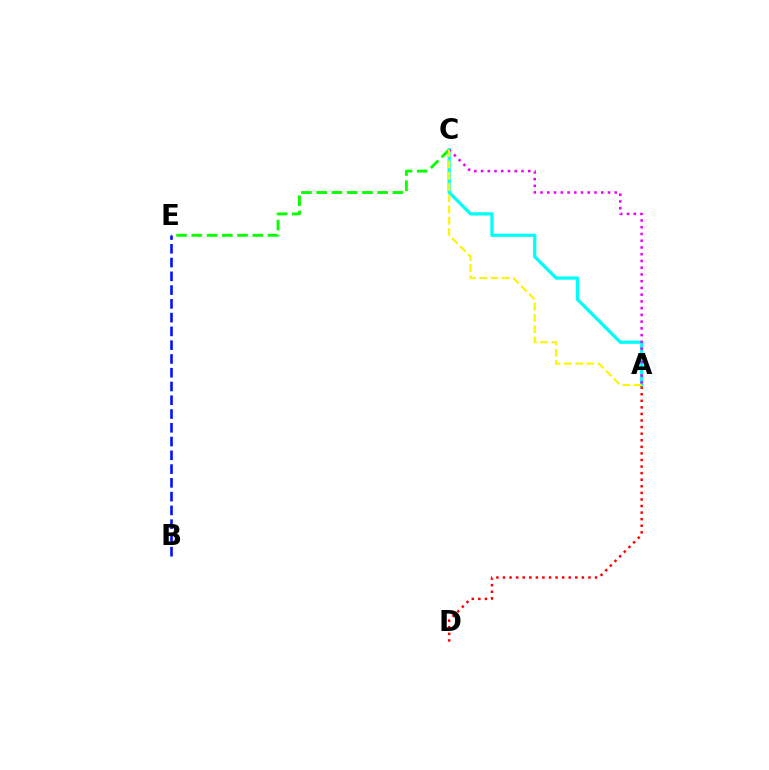{('C', 'E'): [{'color': '#08ff00', 'line_style': 'dashed', 'thickness': 2.07}], ('B', 'E'): [{'color': '#0010ff', 'line_style': 'dashed', 'thickness': 1.87}], ('A', 'C'): [{'color': '#00fff6', 'line_style': 'solid', 'thickness': 2.35}, {'color': '#ee00ff', 'line_style': 'dotted', 'thickness': 1.83}, {'color': '#fcf500', 'line_style': 'dashed', 'thickness': 1.53}], ('A', 'D'): [{'color': '#ff0000', 'line_style': 'dotted', 'thickness': 1.79}]}